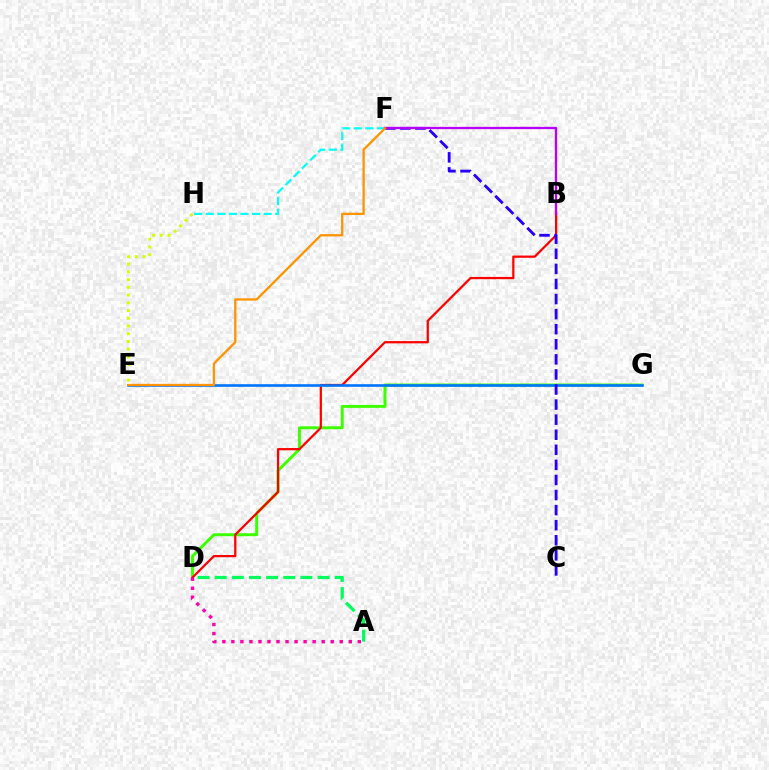{('D', 'G'): [{'color': '#3dff00', 'line_style': 'solid', 'thickness': 2.12}], ('B', 'D'): [{'color': '#ff0000', 'line_style': 'solid', 'thickness': 1.61}], ('A', 'D'): [{'color': '#00ff5c', 'line_style': 'dashed', 'thickness': 2.33}, {'color': '#ff00ac', 'line_style': 'dotted', 'thickness': 2.45}], ('E', 'H'): [{'color': '#d1ff00', 'line_style': 'dotted', 'thickness': 2.1}], ('E', 'G'): [{'color': '#0074ff', 'line_style': 'solid', 'thickness': 1.89}], ('C', 'F'): [{'color': '#2500ff', 'line_style': 'dashed', 'thickness': 2.05}], ('F', 'H'): [{'color': '#00fff6', 'line_style': 'dashed', 'thickness': 1.57}], ('B', 'F'): [{'color': '#b900ff', 'line_style': 'solid', 'thickness': 1.66}], ('E', 'F'): [{'color': '#ff9400', 'line_style': 'solid', 'thickness': 1.65}]}